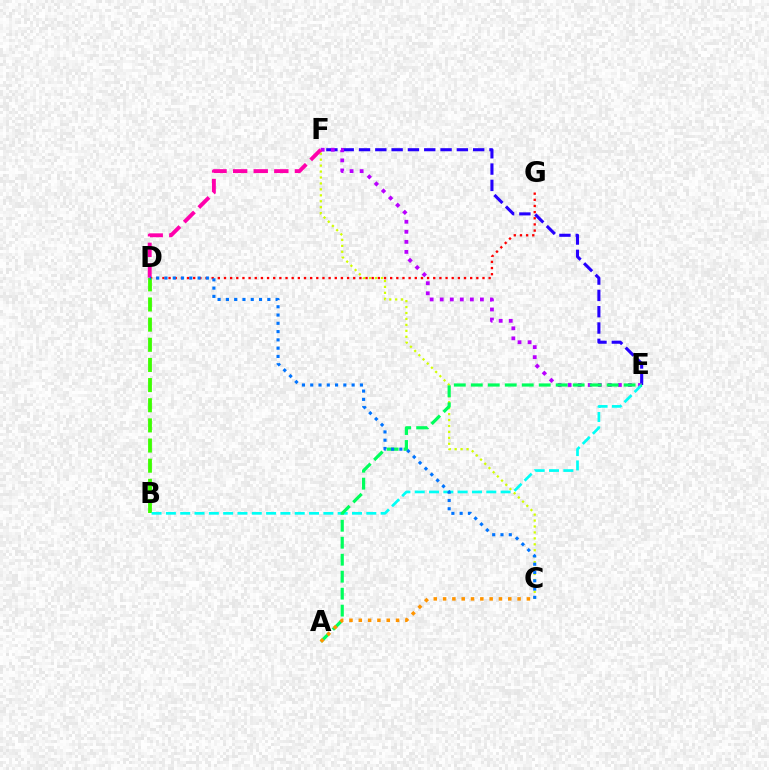{('C', 'F'): [{'color': '#d1ff00', 'line_style': 'dotted', 'thickness': 1.61}], ('D', 'G'): [{'color': '#ff0000', 'line_style': 'dotted', 'thickness': 1.67}], ('E', 'F'): [{'color': '#2500ff', 'line_style': 'dashed', 'thickness': 2.22}, {'color': '#b900ff', 'line_style': 'dotted', 'thickness': 2.73}], ('B', 'D'): [{'color': '#3dff00', 'line_style': 'dashed', 'thickness': 2.74}], ('B', 'E'): [{'color': '#00fff6', 'line_style': 'dashed', 'thickness': 1.94}], ('A', 'E'): [{'color': '#00ff5c', 'line_style': 'dashed', 'thickness': 2.31}], ('D', 'F'): [{'color': '#ff00ac', 'line_style': 'dashed', 'thickness': 2.8}], ('A', 'C'): [{'color': '#ff9400', 'line_style': 'dotted', 'thickness': 2.53}], ('C', 'D'): [{'color': '#0074ff', 'line_style': 'dotted', 'thickness': 2.25}]}